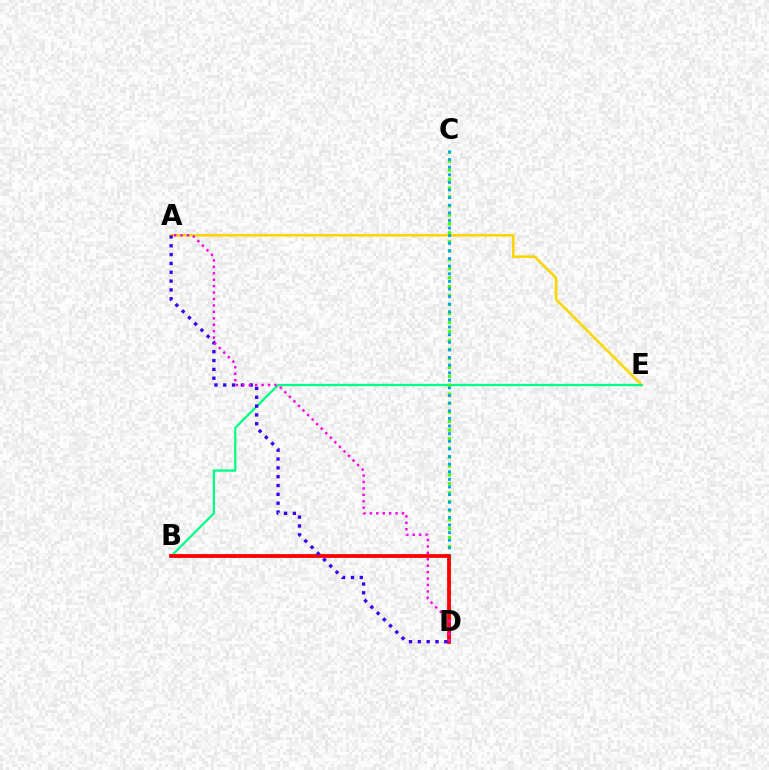{('A', 'E'): [{'color': '#ffd500', 'line_style': 'solid', 'thickness': 1.87}], ('B', 'E'): [{'color': '#00ff86', 'line_style': 'solid', 'thickness': 1.64}], ('C', 'D'): [{'color': '#4fff00', 'line_style': 'dotted', 'thickness': 2.44}, {'color': '#009eff', 'line_style': 'dotted', 'thickness': 2.07}], ('B', 'D'): [{'color': '#ff0000', 'line_style': 'solid', 'thickness': 2.71}], ('A', 'D'): [{'color': '#3700ff', 'line_style': 'dotted', 'thickness': 2.4}, {'color': '#ff00ed', 'line_style': 'dotted', 'thickness': 1.75}]}